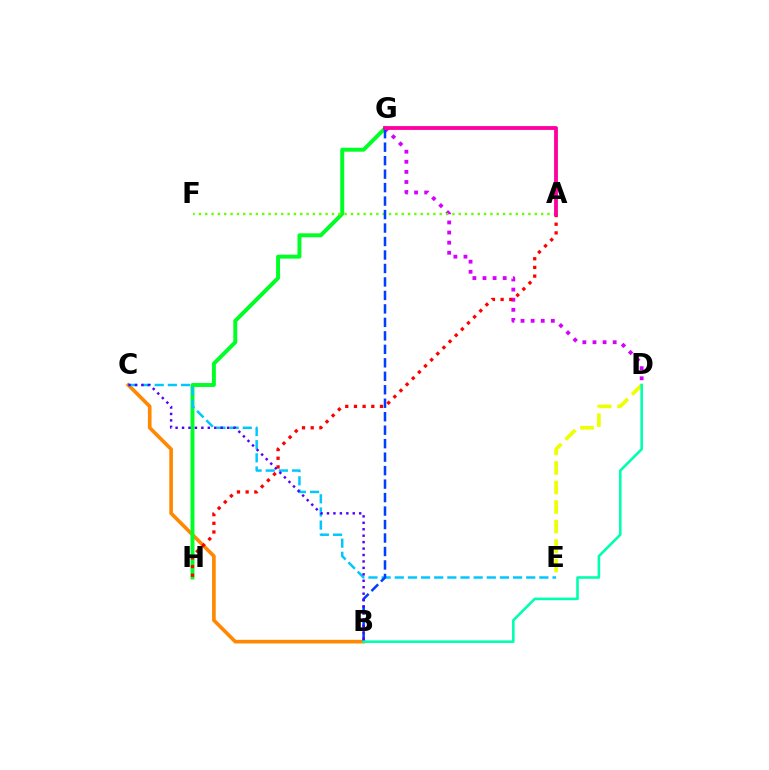{('B', 'C'): [{'color': '#ff8800', 'line_style': 'solid', 'thickness': 2.62}, {'color': '#4f00ff', 'line_style': 'dotted', 'thickness': 1.75}], ('G', 'H'): [{'color': '#00ff27', 'line_style': 'solid', 'thickness': 2.84}], ('D', 'E'): [{'color': '#eeff00', 'line_style': 'dashed', 'thickness': 2.65}], ('C', 'E'): [{'color': '#00c7ff', 'line_style': 'dashed', 'thickness': 1.79}], ('D', 'G'): [{'color': '#d600ff', 'line_style': 'dotted', 'thickness': 2.74}], ('A', 'F'): [{'color': '#66ff00', 'line_style': 'dotted', 'thickness': 1.72}], ('B', 'G'): [{'color': '#003fff', 'line_style': 'dashed', 'thickness': 1.83}], ('A', 'H'): [{'color': '#ff0000', 'line_style': 'dotted', 'thickness': 2.36}], ('A', 'G'): [{'color': '#ff00a0', 'line_style': 'solid', 'thickness': 2.75}], ('B', 'D'): [{'color': '#00ffaf', 'line_style': 'solid', 'thickness': 1.86}]}